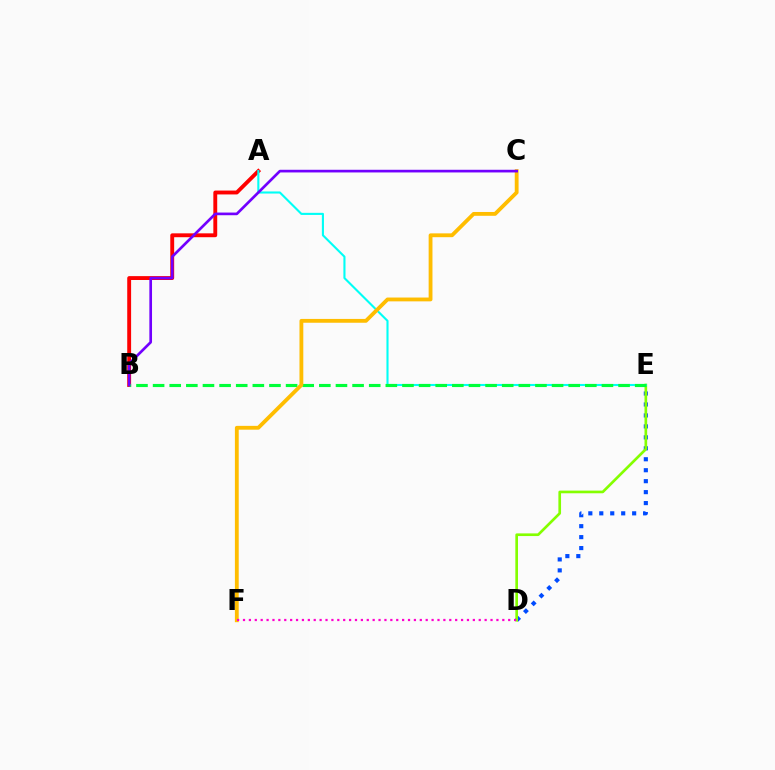{('D', 'E'): [{'color': '#004bff', 'line_style': 'dotted', 'thickness': 2.98}, {'color': '#84ff00', 'line_style': 'solid', 'thickness': 1.92}], ('A', 'B'): [{'color': '#ff0000', 'line_style': 'solid', 'thickness': 2.79}], ('A', 'E'): [{'color': '#00fff6', 'line_style': 'solid', 'thickness': 1.51}], ('B', 'E'): [{'color': '#00ff39', 'line_style': 'dashed', 'thickness': 2.26}], ('C', 'F'): [{'color': '#ffbd00', 'line_style': 'solid', 'thickness': 2.75}], ('B', 'C'): [{'color': '#7200ff', 'line_style': 'solid', 'thickness': 1.92}], ('D', 'F'): [{'color': '#ff00cf', 'line_style': 'dotted', 'thickness': 1.6}]}